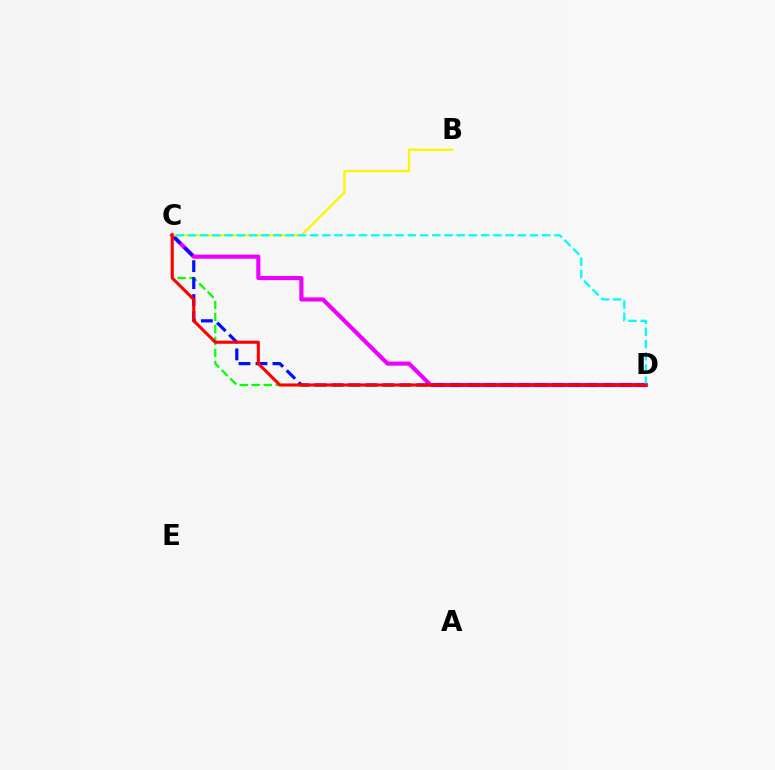{('C', 'D'): [{'color': '#ee00ff', 'line_style': 'solid', 'thickness': 2.97}, {'color': '#08ff00', 'line_style': 'dashed', 'thickness': 1.63}, {'color': '#0010ff', 'line_style': 'dashed', 'thickness': 2.3}, {'color': '#00fff6', 'line_style': 'dashed', 'thickness': 1.66}, {'color': '#ff0000', 'line_style': 'solid', 'thickness': 2.21}], ('B', 'C'): [{'color': '#fcf500', 'line_style': 'solid', 'thickness': 1.65}]}